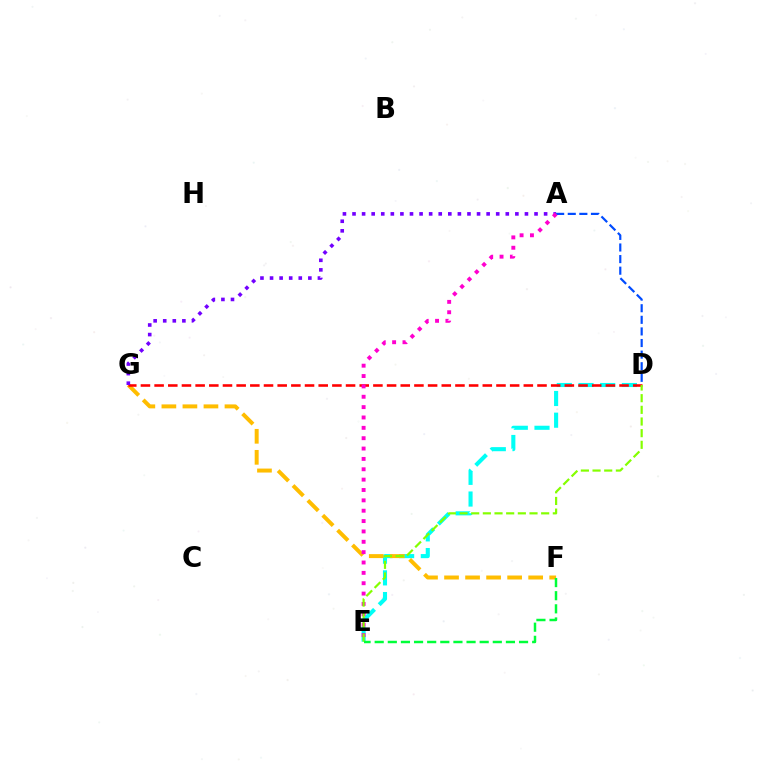{('D', 'E'): [{'color': '#00fff6', 'line_style': 'dashed', 'thickness': 2.95}, {'color': '#84ff00', 'line_style': 'dashed', 'thickness': 1.58}], ('F', 'G'): [{'color': '#ffbd00', 'line_style': 'dashed', 'thickness': 2.86}], ('D', 'G'): [{'color': '#ff0000', 'line_style': 'dashed', 'thickness': 1.86}], ('A', 'G'): [{'color': '#7200ff', 'line_style': 'dotted', 'thickness': 2.6}], ('A', 'D'): [{'color': '#004bff', 'line_style': 'dashed', 'thickness': 1.58}], ('A', 'E'): [{'color': '#ff00cf', 'line_style': 'dotted', 'thickness': 2.81}], ('E', 'F'): [{'color': '#00ff39', 'line_style': 'dashed', 'thickness': 1.78}]}